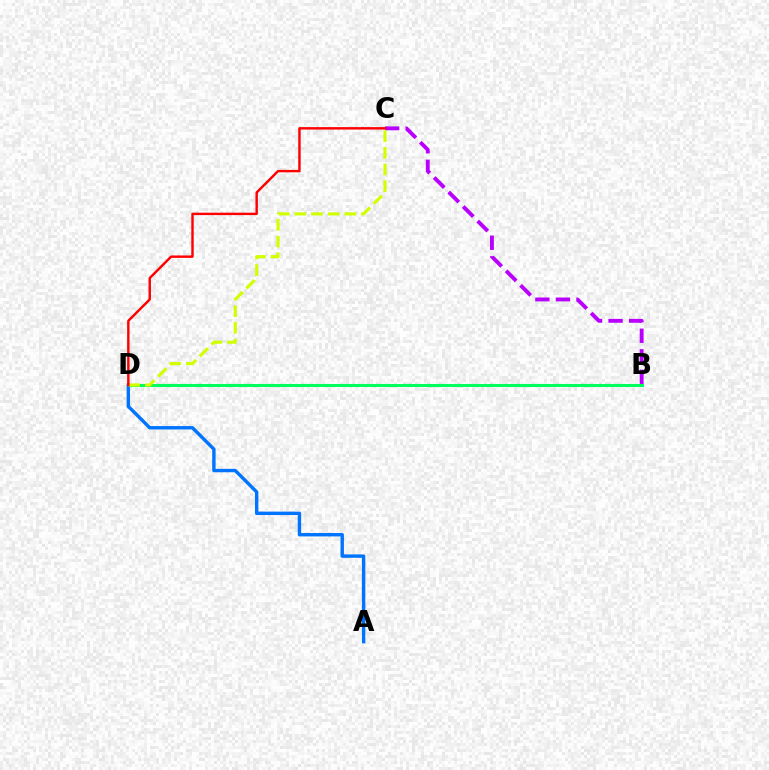{('B', 'D'): [{'color': '#00ff5c', 'line_style': 'solid', 'thickness': 2.2}], ('A', 'D'): [{'color': '#0074ff', 'line_style': 'solid', 'thickness': 2.45}], ('B', 'C'): [{'color': '#b900ff', 'line_style': 'dashed', 'thickness': 2.79}], ('C', 'D'): [{'color': '#d1ff00', 'line_style': 'dashed', 'thickness': 2.26}, {'color': '#ff0000', 'line_style': 'solid', 'thickness': 1.74}]}